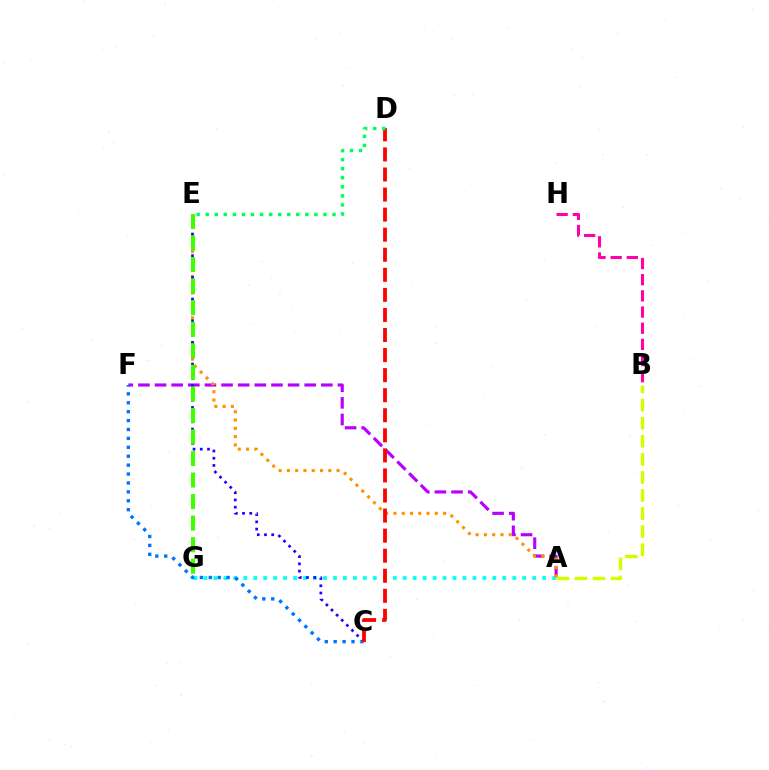{('A', 'F'): [{'color': '#b900ff', 'line_style': 'dashed', 'thickness': 2.26}], ('B', 'H'): [{'color': '#ff00ac', 'line_style': 'dashed', 'thickness': 2.2}], ('A', 'G'): [{'color': '#00fff6', 'line_style': 'dotted', 'thickness': 2.71}], ('A', 'E'): [{'color': '#ff9400', 'line_style': 'dotted', 'thickness': 2.25}], ('C', 'E'): [{'color': '#2500ff', 'line_style': 'dotted', 'thickness': 1.96}], ('C', 'F'): [{'color': '#0074ff', 'line_style': 'dotted', 'thickness': 2.42}], ('A', 'B'): [{'color': '#d1ff00', 'line_style': 'dashed', 'thickness': 2.46}], ('C', 'D'): [{'color': '#ff0000', 'line_style': 'dashed', 'thickness': 2.73}], ('E', 'G'): [{'color': '#3dff00', 'line_style': 'dashed', 'thickness': 2.93}], ('D', 'E'): [{'color': '#00ff5c', 'line_style': 'dotted', 'thickness': 2.46}]}